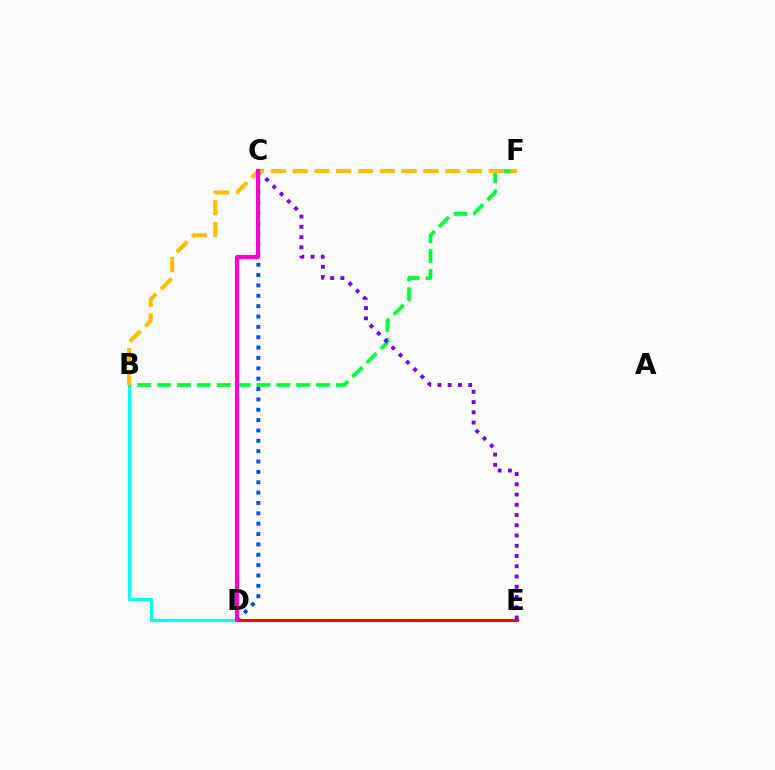{('B', 'D'): [{'color': '#00fff6', 'line_style': 'solid', 'thickness': 2.32}], ('B', 'F'): [{'color': '#00ff39', 'line_style': 'dashed', 'thickness': 2.7}, {'color': '#ffbd00', 'line_style': 'dashed', 'thickness': 2.96}], ('D', 'E'): [{'color': '#84ff00', 'line_style': 'dotted', 'thickness': 1.7}, {'color': '#ff0000', 'line_style': 'solid', 'thickness': 2.15}], ('C', 'E'): [{'color': '#7200ff', 'line_style': 'dotted', 'thickness': 2.78}], ('C', 'D'): [{'color': '#004bff', 'line_style': 'dotted', 'thickness': 2.81}, {'color': '#ff00cf', 'line_style': 'solid', 'thickness': 2.99}]}